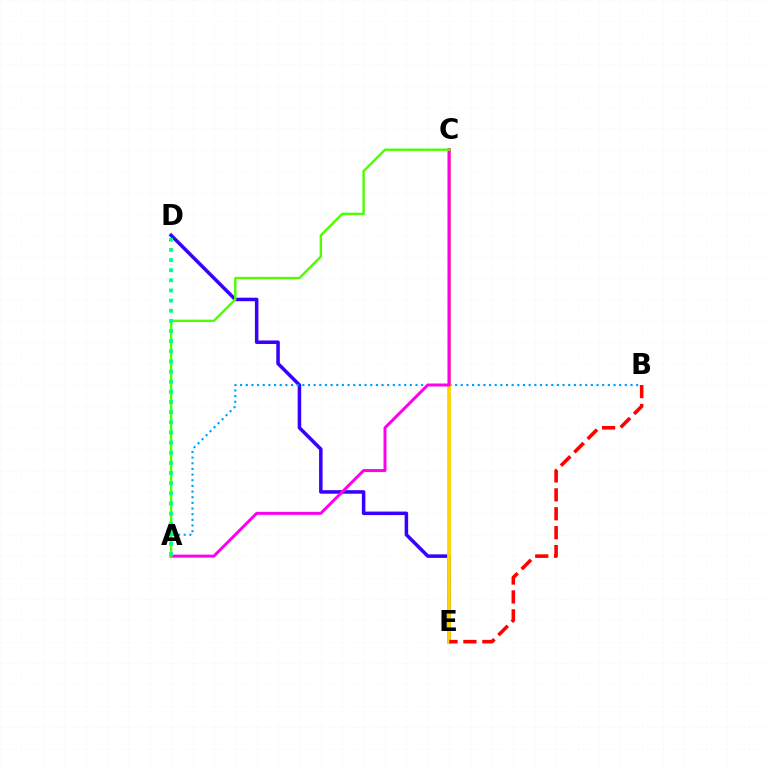{('D', 'E'): [{'color': '#3700ff', 'line_style': 'solid', 'thickness': 2.53}], ('A', 'B'): [{'color': '#009eff', 'line_style': 'dotted', 'thickness': 1.54}], ('C', 'E'): [{'color': '#ffd500', 'line_style': 'solid', 'thickness': 2.7}], ('A', 'C'): [{'color': '#ff00ed', 'line_style': 'solid', 'thickness': 2.15}, {'color': '#4fff00', 'line_style': 'solid', 'thickness': 1.72}], ('A', 'D'): [{'color': '#00ff86', 'line_style': 'dotted', 'thickness': 2.75}], ('B', 'E'): [{'color': '#ff0000', 'line_style': 'dashed', 'thickness': 2.57}]}